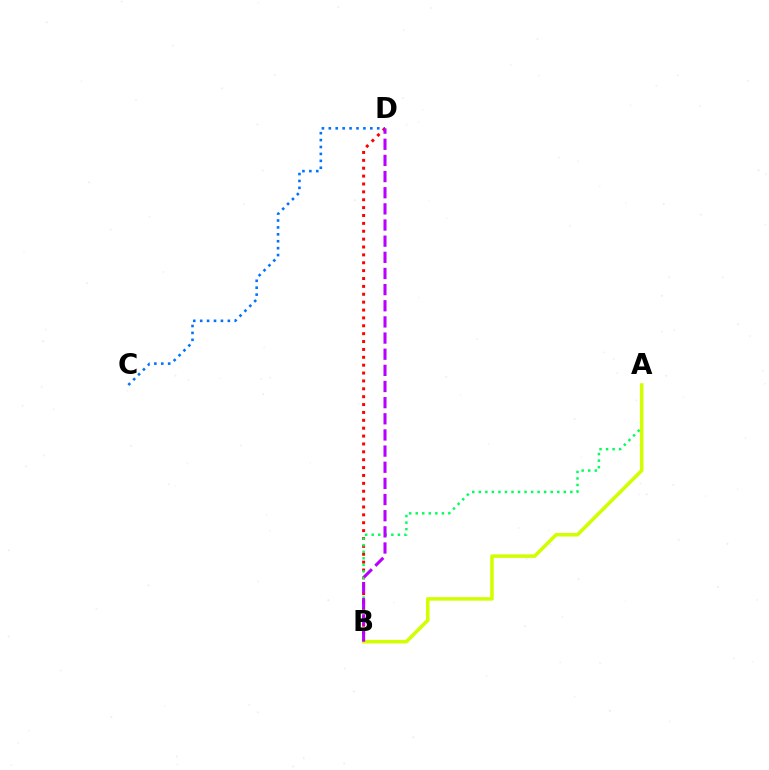{('C', 'D'): [{'color': '#0074ff', 'line_style': 'dotted', 'thickness': 1.88}], ('B', 'D'): [{'color': '#ff0000', 'line_style': 'dotted', 'thickness': 2.14}, {'color': '#b900ff', 'line_style': 'dashed', 'thickness': 2.19}], ('A', 'B'): [{'color': '#00ff5c', 'line_style': 'dotted', 'thickness': 1.78}, {'color': '#d1ff00', 'line_style': 'solid', 'thickness': 2.56}]}